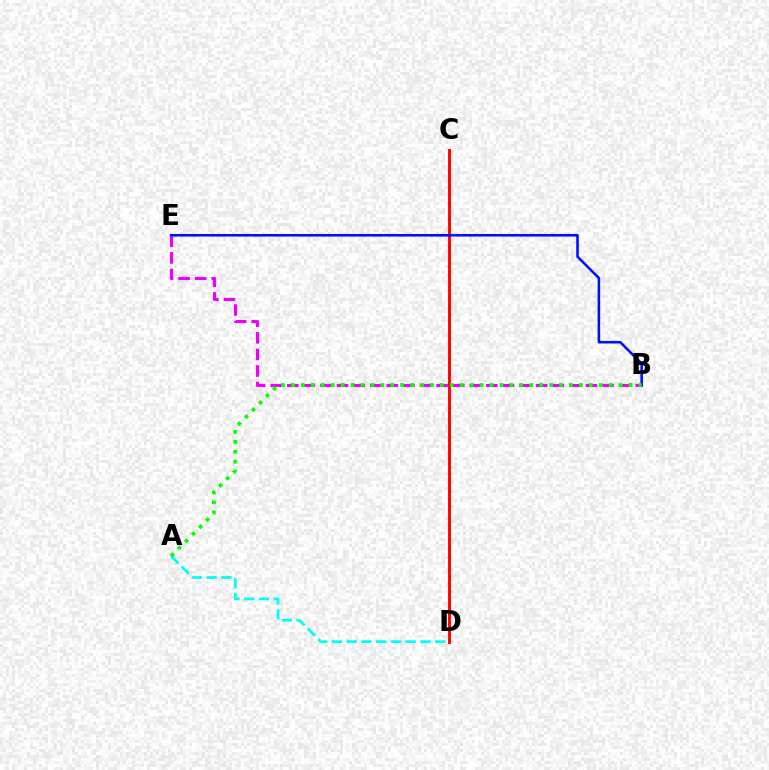{('C', 'D'): [{'color': '#fcf500', 'line_style': 'dashed', 'thickness': 2.13}, {'color': '#ff0000', 'line_style': 'solid', 'thickness': 2.07}], ('B', 'E'): [{'color': '#ee00ff', 'line_style': 'dashed', 'thickness': 2.25}, {'color': '#0010ff', 'line_style': 'solid', 'thickness': 1.85}], ('A', 'D'): [{'color': '#00fff6', 'line_style': 'dashed', 'thickness': 2.0}], ('A', 'B'): [{'color': '#08ff00', 'line_style': 'dotted', 'thickness': 2.7}]}